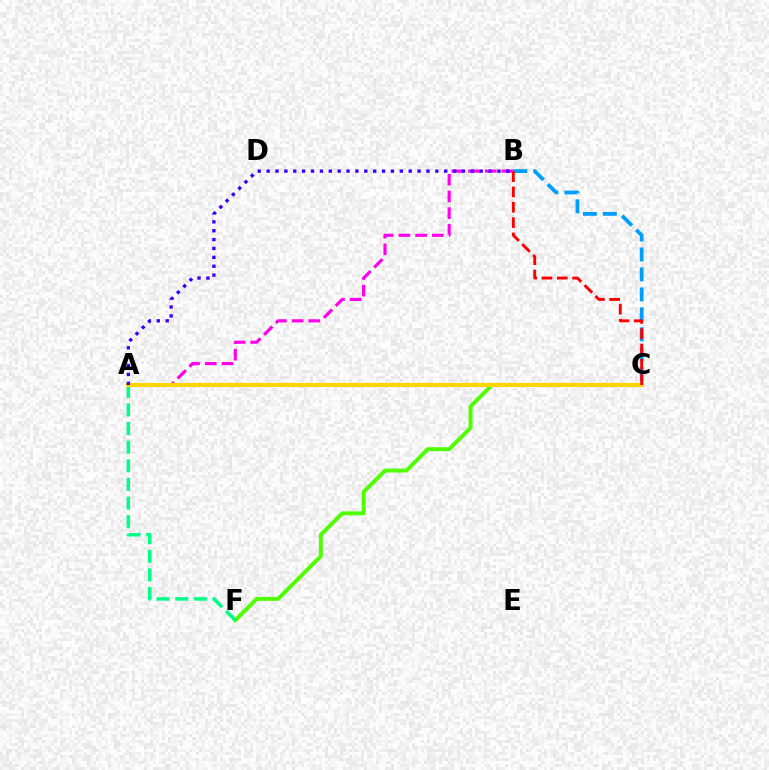{('C', 'F'): [{'color': '#4fff00', 'line_style': 'solid', 'thickness': 2.83}], ('B', 'C'): [{'color': '#009eff', 'line_style': 'dashed', 'thickness': 2.71}, {'color': '#ff0000', 'line_style': 'dashed', 'thickness': 2.08}], ('A', 'B'): [{'color': '#ff00ed', 'line_style': 'dashed', 'thickness': 2.27}, {'color': '#3700ff', 'line_style': 'dotted', 'thickness': 2.41}], ('A', 'F'): [{'color': '#00ff86', 'line_style': 'dashed', 'thickness': 2.53}], ('A', 'C'): [{'color': '#ffd500', 'line_style': 'solid', 'thickness': 2.96}]}